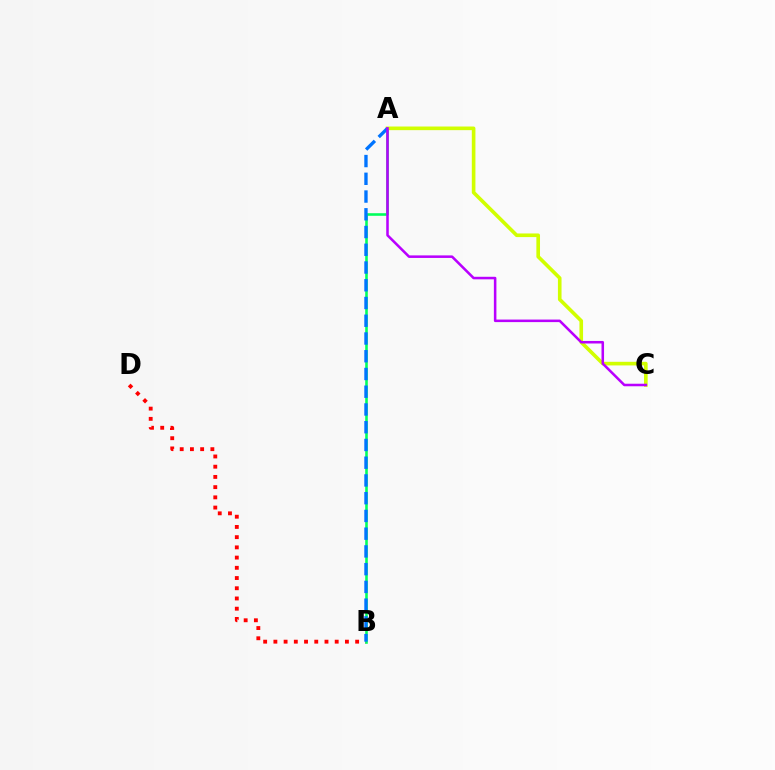{('B', 'D'): [{'color': '#ff0000', 'line_style': 'dotted', 'thickness': 2.78}], ('A', 'B'): [{'color': '#00ff5c', 'line_style': 'solid', 'thickness': 1.87}, {'color': '#0074ff', 'line_style': 'dashed', 'thickness': 2.41}], ('A', 'C'): [{'color': '#d1ff00', 'line_style': 'solid', 'thickness': 2.61}, {'color': '#b900ff', 'line_style': 'solid', 'thickness': 1.83}]}